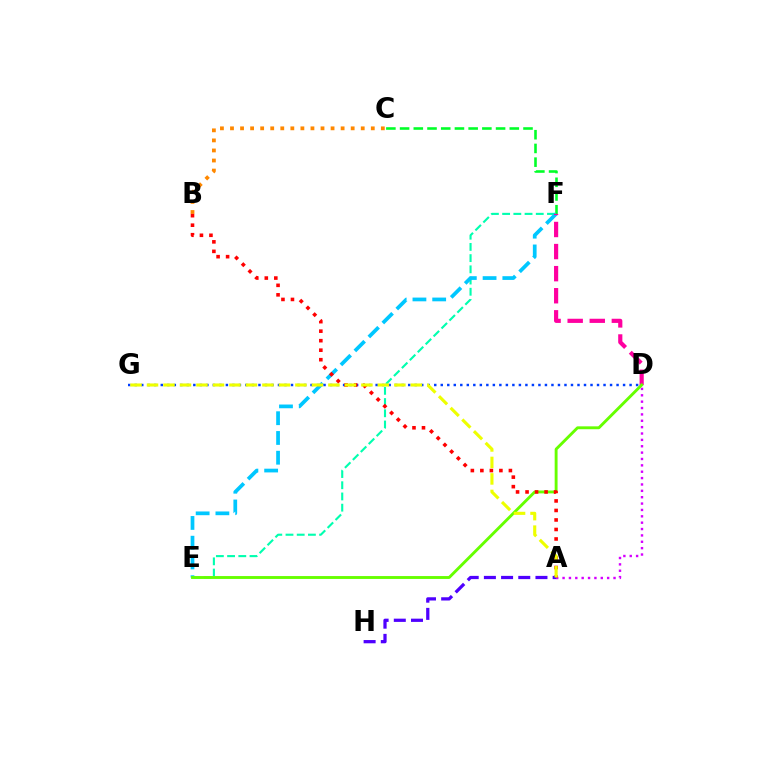{('E', 'F'): [{'color': '#00ffaf', 'line_style': 'dashed', 'thickness': 1.52}, {'color': '#00c7ff', 'line_style': 'dashed', 'thickness': 2.68}], ('A', 'D'): [{'color': '#d600ff', 'line_style': 'dotted', 'thickness': 1.73}], ('C', 'F'): [{'color': '#00ff27', 'line_style': 'dashed', 'thickness': 1.86}], ('B', 'C'): [{'color': '#ff8800', 'line_style': 'dotted', 'thickness': 2.73}], ('D', 'G'): [{'color': '#003fff', 'line_style': 'dotted', 'thickness': 1.77}], ('D', 'F'): [{'color': '#ff00a0', 'line_style': 'dashed', 'thickness': 3.0}], ('D', 'E'): [{'color': '#66ff00', 'line_style': 'solid', 'thickness': 2.08}], ('A', 'B'): [{'color': '#ff0000', 'line_style': 'dotted', 'thickness': 2.58}], ('A', 'H'): [{'color': '#4f00ff', 'line_style': 'dashed', 'thickness': 2.34}], ('A', 'G'): [{'color': '#eeff00', 'line_style': 'dashed', 'thickness': 2.24}]}